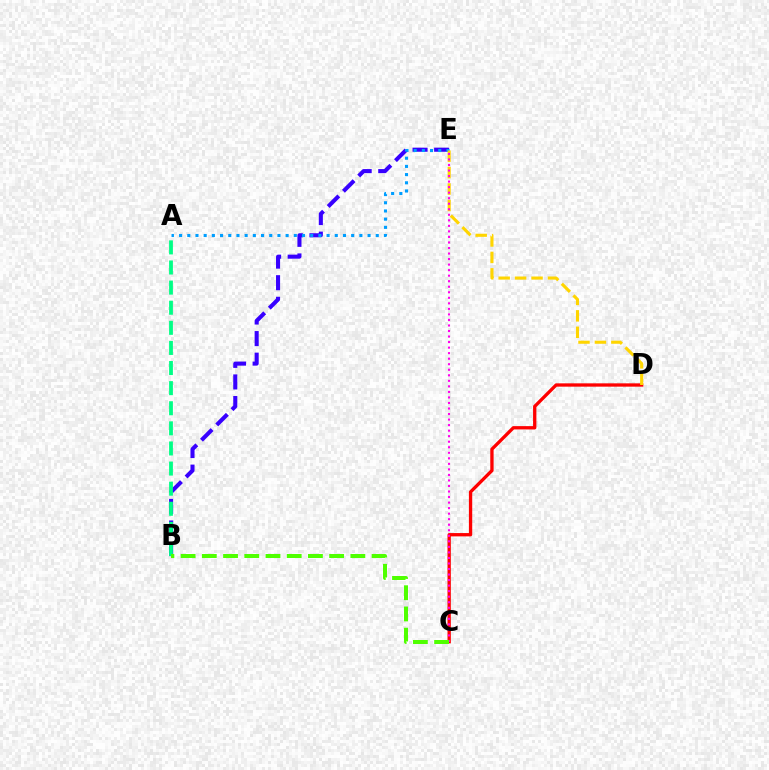{('B', 'E'): [{'color': '#3700ff', 'line_style': 'dashed', 'thickness': 2.93}], ('C', 'D'): [{'color': '#ff0000', 'line_style': 'solid', 'thickness': 2.39}], ('A', 'E'): [{'color': '#009eff', 'line_style': 'dotted', 'thickness': 2.23}], ('D', 'E'): [{'color': '#ffd500', 'line_style': 'dashed', 'thickness': 2.23}], ('A', 'B'): [{'color': '#00ff86', 'line_style': 'dashed', 'thickness': 2.73}], ('C', 'E'): [{'color': '#ff00ed', 'line_style': 'dotted', 'thickness': 1.5}], ('B', 'C'): [{'color': '#4fff00', 'line_style': 'dashed', 'thickness': 2.88}]}